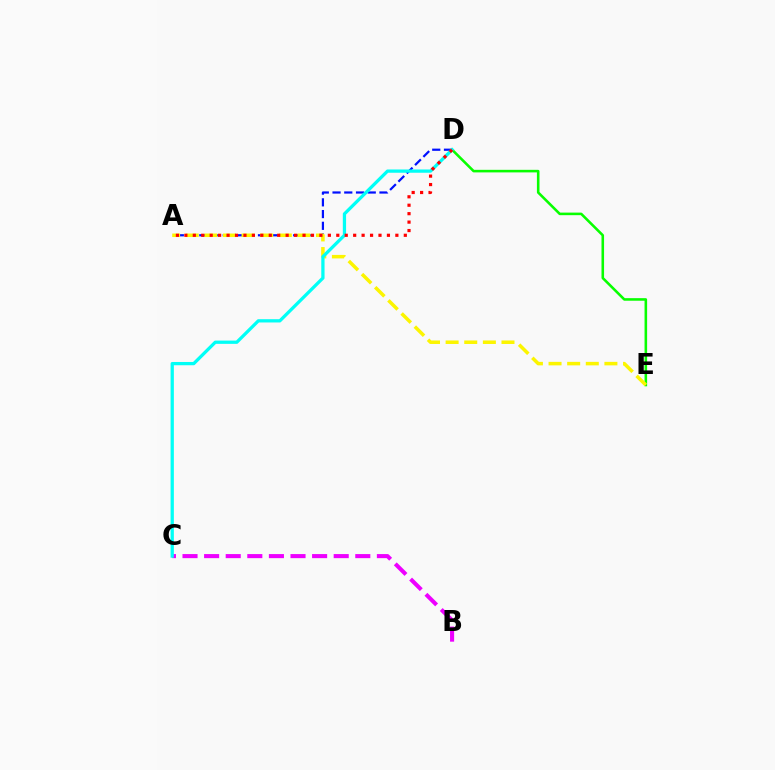{('D', 'E'): [{'color': '#08ff00', 'line_style': 'solid', 'thickness': 1.85}], ('A', 'D'): [{'color': '#0010ff', 'line_style': 'dashed', 'thickness': 1.59}, {'color': '#ff0000', 'line_style': 'dotted', 'thickness': 2.29}], ('A', 'E'): [{'color': '#fcf500', 'line_style': 'dashed', 'thickness': 2.53}], ('B', 'C'): [{'color': '#ee00ff', 'line_style': 'dashed', 'thickness': 2.93}], ('C', 'D'): [{'color': '#00fff6', 'line_style': 'solid', 'thickness': 2.35}]}